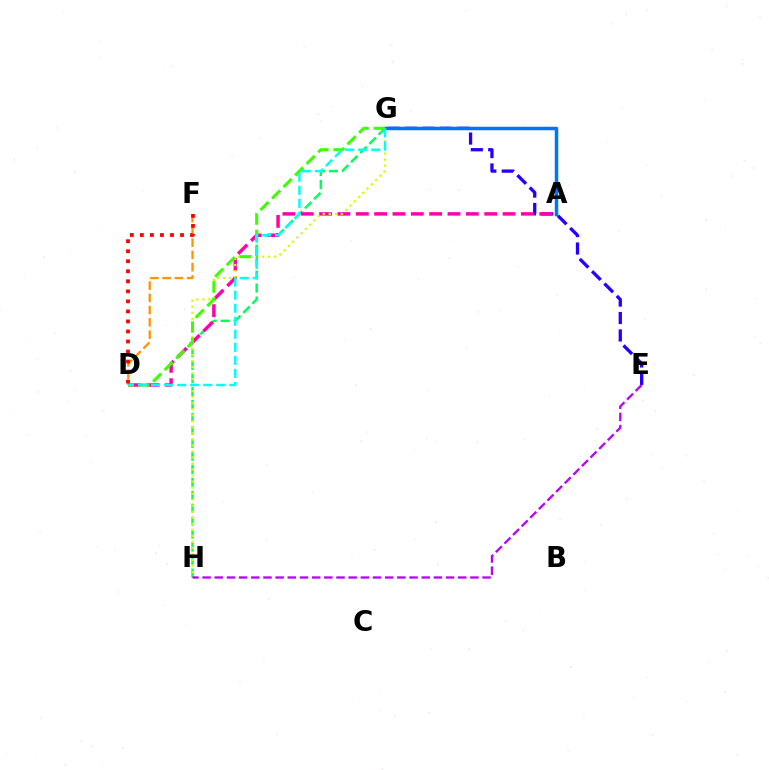{('G', 'H'): [{'color': '#00ff5c', 'line_style': 'dashed', 'thickness': 1.76}, {'color': '#d1ff00', 'line_style': 'dotted', 'thickness': 1.64}], ('E', 'G'): [{'color': '#2500ff', 'line_style': 'dashed', 'thickness': 2.37}], ('A', 'D'): [{'color': '#ff00ac', 'line_style': 'dashed', 'thickness': 2.49}], ('D', 'F'): [{'color': '#ff9400', 'line_style': 'dashed', 'thickness': 1.66}, {'color': '#ff0000', 'line_style': 'dotted', 'thickness': 2.73}], ('E', 'H'): [{'color': '#b900ff', 'line_style': 'dashed', 'thickness': 1.65}], ('A', 'G'): [{'color': '#0074ff', 'line_style': 'solid', 'thickness': 2.51}], ('D', 'G'): [{'color': '#3dff00', 'line_style': 'dashed', 'thickness': 2.22}, {'color': '#00fff6', 'line_style': 'dashed', 'thickness': 1.77}]}